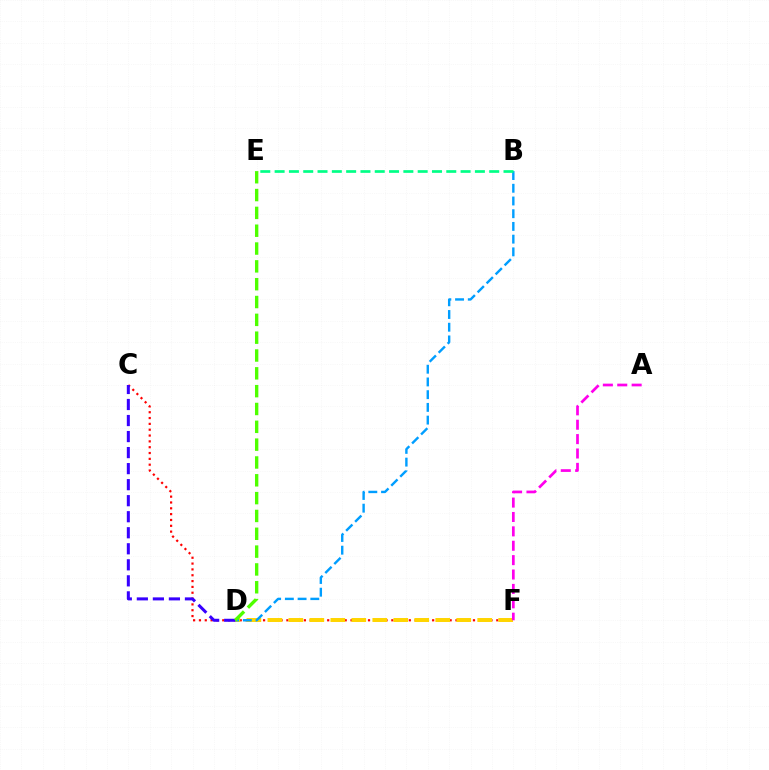{('C', 'F'): [{'color': '#ff0000', 'line_style': 'dotted', 'thickness': 1.58}], ('D', 'F'): [{'color': '#ffd500', 'line_style': 'dashed', 'thickness': 2.85}], ('B', 'D'): [{'color': '#009eff', 'line_style': 'dashed', 'thickness': 1.73}], ('C', 'D'): [{'color': '#3700ff', 'line_style': 'dashed', 'thickness': 2.18}], ('A', 'F'): [{'color': '#ff00ed', 'line_style': 'dashed', 'thickness': 1.95}], ('B', 'E'): [{'color': '#00ff86', 'line_style': 'dashed', 'thickness': 1.94}], ('D', 'E'): [{'color': '#4fff00', 'line_style': 'dashed', 'thickness': 2.42}]}